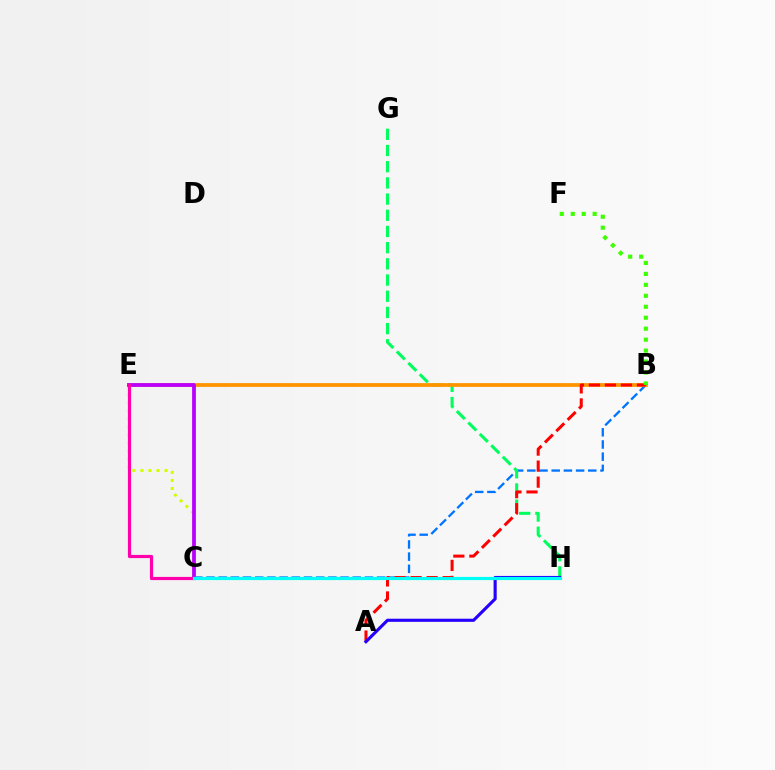{('B', 'C'): [{'color': '#0074ff', 'line_style': 'dashed', 'thickness': 1.66}], ('G', 'H'): [{'color': '#00ff5c', 'line_style': 'dashed', 'thickness': 2.2}], ('B', 'E'): [{'color': '#ff9400', 'line_style': 'solid', 'thickness': 2.7}], ('A', 'B'): [{'color': '#ff0000', 'line_style': 'dashed', 'thickness': 2.18}], ('A', 'H'): [{'color': '#2500ff', 'line_style': 'solid', 'thickness': 2.25}], ('C', 'E'): [{'color': '#d1ff00', 'line_style': 'dotted', 'thickness': 2.18}, {'color': '#b900ff', 'line_style': 'solid', 'thickness': 2.7}, {'color': '#ff00ac', 'line_style': 'solid', 'thickness': 2.3}], ('B', 'F'): [{'color': '#3dff00', 'line_style': 'dotted', 'thickness': 2.98}], ('C', 'H'): [{'color': '#00fff6', 'line_style': 'solid', 'thickness': 2.28}]}